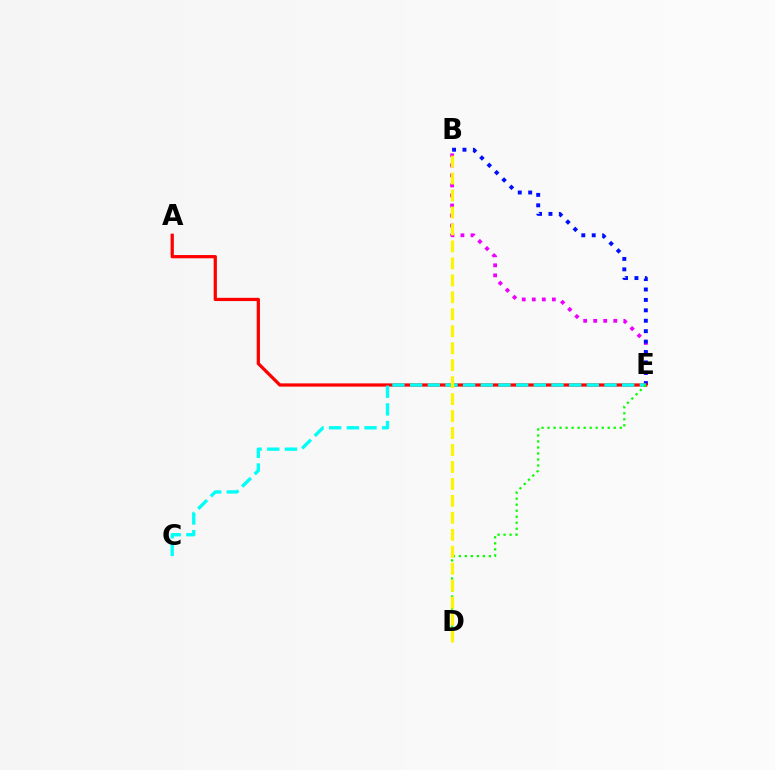{('B', 'E'): [{'color': '#ee00ff', 'line_style': 'dotted', 'thickness': 2.73}, {'color': '#0010ff', 'line_style': 'dotted', 'thickness': 2.83}], ('A', 'E'): [{'color': '#ff0000', 'line_style': 'solid', 'thickness': 2.33}], ('C', 'E'): [{'color': '#00fff6', 'line_style': 'dashed', 'thickness': 2.4}], ('D', 'E'): [{'color': '#08ff00', 'line_style': 'dotted', 'thickness': 1.63}], ('B', 'D'): [{'color': '#fcf500', 'line_style': 'dashed', 'thickness': 2.3}]}